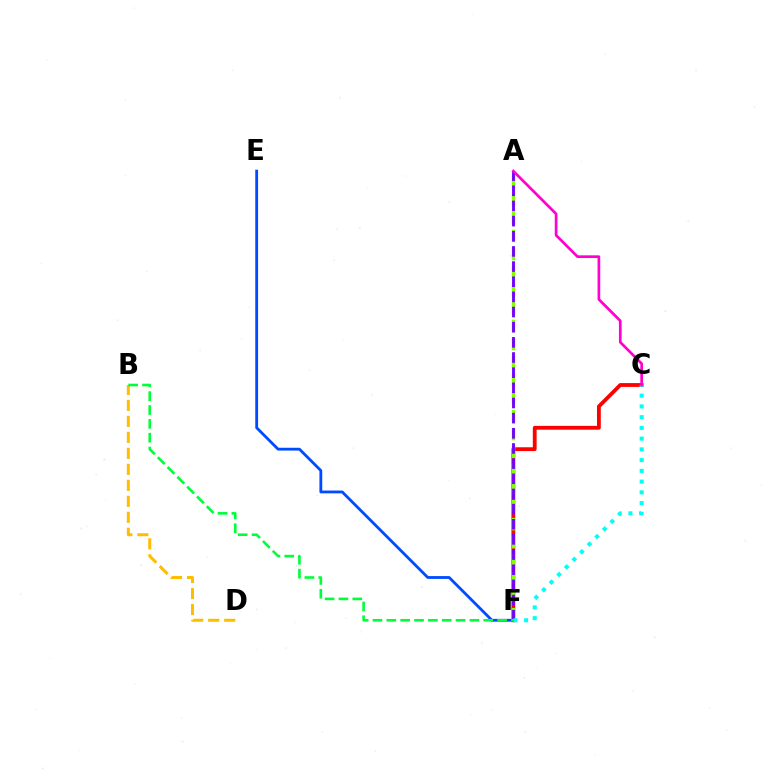{('C', 'F'): [{'color': '#ff0000', 'line_style': 'solid', 'thickness': 2.74}, {'color': '#00fff6', 'line_style': 'dotted', 'thickness': 2.92}], ('A', 'F'): [{'color': '#84ff00', 'line_style': 'dashed', 'thickness': 2.45}, {'color': '#7200ff', 'line_style': 'dashed', 'thickness': 2.06}], ('E', 'F'): [{'color': '#004bff', 'line_style': 'solid', 'thickness': 2.02}], ('B', 'D'): [{'color': '#ffbd00', 'line_style': 'dashed', 'thickness': 2.17}], ('B', 'F'): [{'color': '#00ff39', 'line_style': 'dashed', 'thickness': 1.88}], ('A', 'C'): [{'color': '#ff00cf', 'line_style': 'solid', 'thickness': 1.94}]}